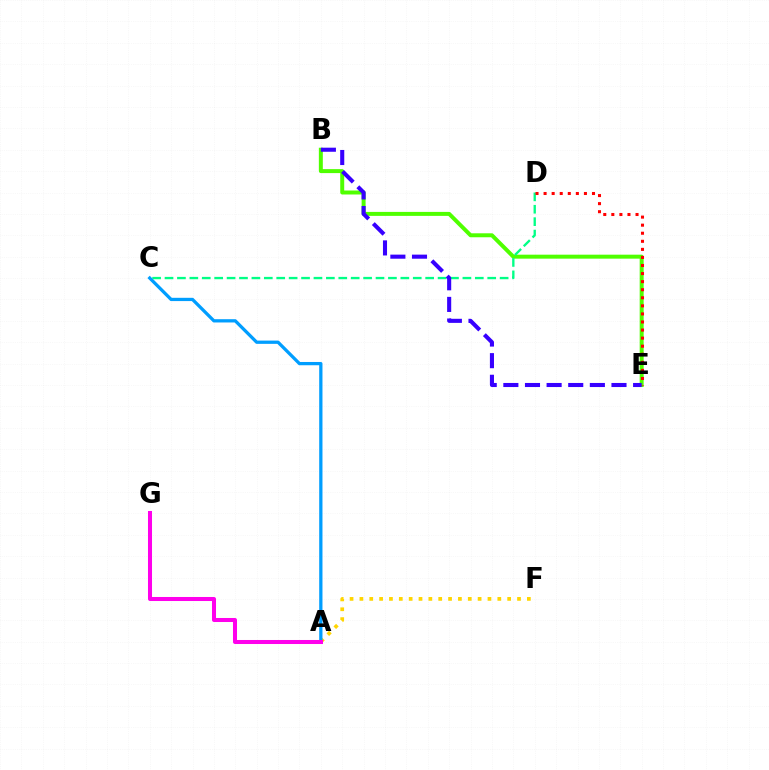{('B', 'E'): [{'color': '#4fff00', 'line_style': 'solid', 'thickness': 2.86}, {'color': '#3700ff', 'line_style': 'dashed', 'thickness': 2.94}], ('A', 'F'): [{'color': '#ffd500', 'line_style': 'dotted', 'thickness': 2.68}], ('C', 'D'): [{'color': '#00ff86', 'line_style': 'dashed', 'thickness': 1.69}], ('D', 'E'): [{'color': '#ff0000', 'line_style': 'dotted', 'thickness': 2.19}], ('A', 'C'): [{'color': '#009eff', 'line_style': 'solid', 'thickness': 2.35}], ('A', 'G'): [{'color': '#ff00ed', 'line_style': 'solid', 'thickness': 2.9}]}